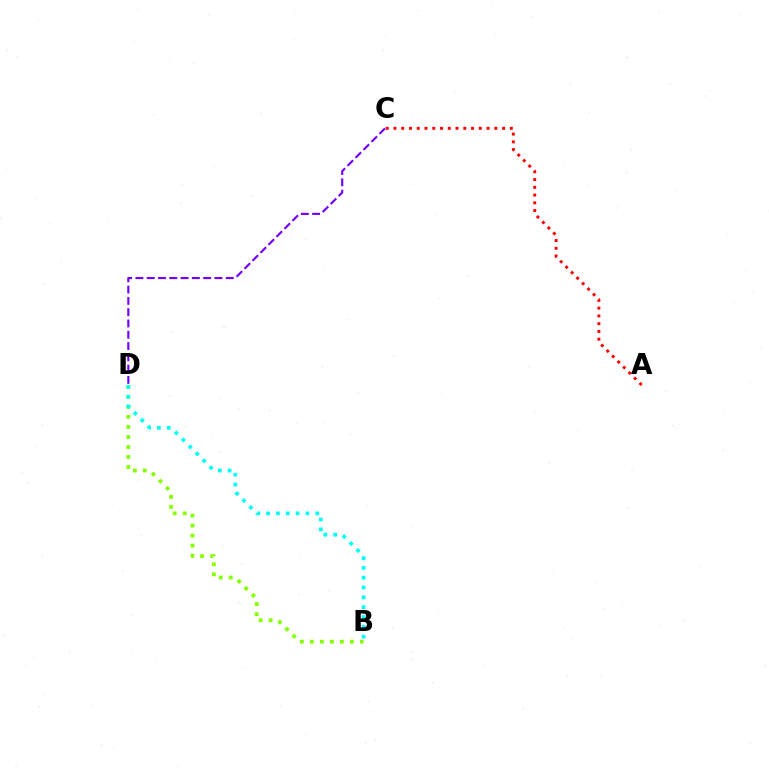{('A', 'C'): [{'color': '#ff0000', 'line_style': 'dotted', 'thickness': 2.11}], ('C', 'D'): [{'color': '#7200ff', 'line_style': 'dashed', 'thickness': 1.53}], ('B', 'D'): [{'color': '#84ff00', 'line_style': 'dotted', 'thickness': 2.72}, {'color': '#00fff6', 'line_style': 'dotted', 'thickness': 2.67}]}